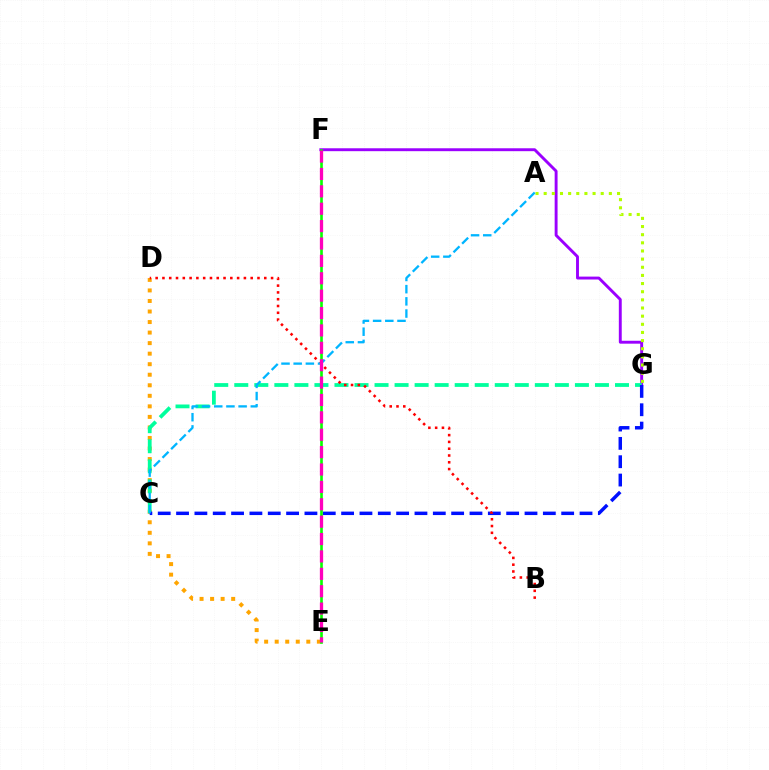{('D', 'E'): [{'color': '#ffa500', 'line_style': 'dotted', 'thickness': 2.86}], ('F', 'G'): [{'color': '#9b00ff', 'line_style': 'solid', 'thickness': 2.09}], ('A', 'G'): [{'color': '#b3ff00', 'line_style': 'dotted', 'thickness': 2.21}], ('C', 'G'): [{'color': '#00ff9d', 'line_style': 'dashed', 'thickness': 2.72}, {'color': '#0010ff', 'line_style': 'dashed', 'thickness': 2.49}], ('B', 'D'): [{'color': '#ff0000', 'line_style': 'dotted', 'thickness': 1.84}], ('A', 'C'): [{'color': '#00b5ff', 'line_style': 'dashed', 'thickness': 1.66}], ('E', 'F'): [{'color': '#08ff00', 'line_style': 'solid', 'thickness': 1.9}, {'color': '#ff00bd', 'line_style': 'dashed', 'thickness': 2.36}]}